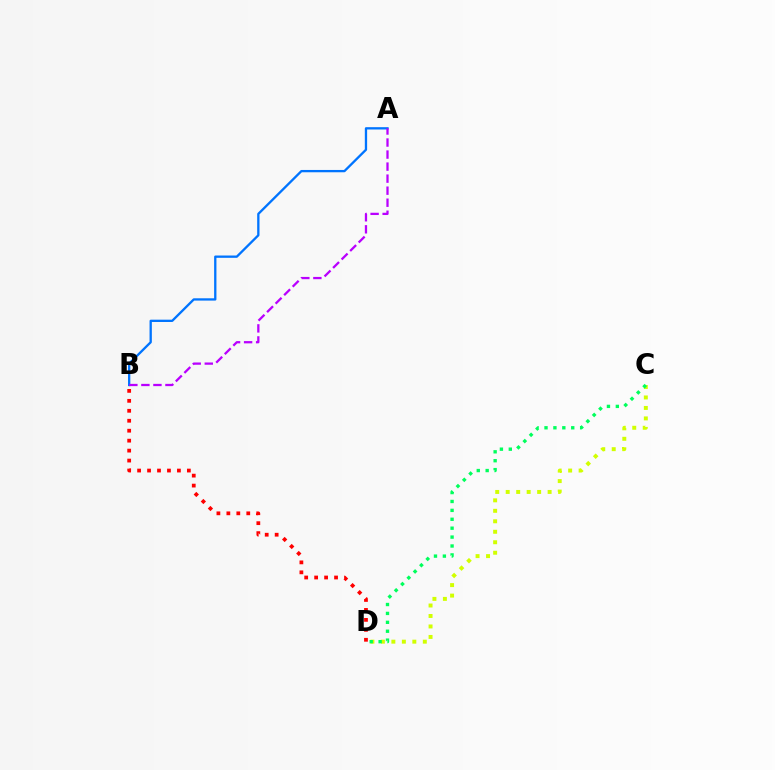{('B', 'D'): [{'color': '#ff0000', 'line_style': 'dotted', 'thickness': 2.7}], ('A', 'B'): [{'color': '#0074ff', 'line_style': 'solid', 'thickness': 1.66}, {'color': '#b900ff', 'line_style': 'dashed', 'thickness': 1.63}], ('C', 'D'): [{'color': '#d1ff00', 'line_style': 'dotted', 'thickness': 2.85}, {'color': '#00ff5c', 'line_style': 'dotted', 'thickness': 2.42}]}